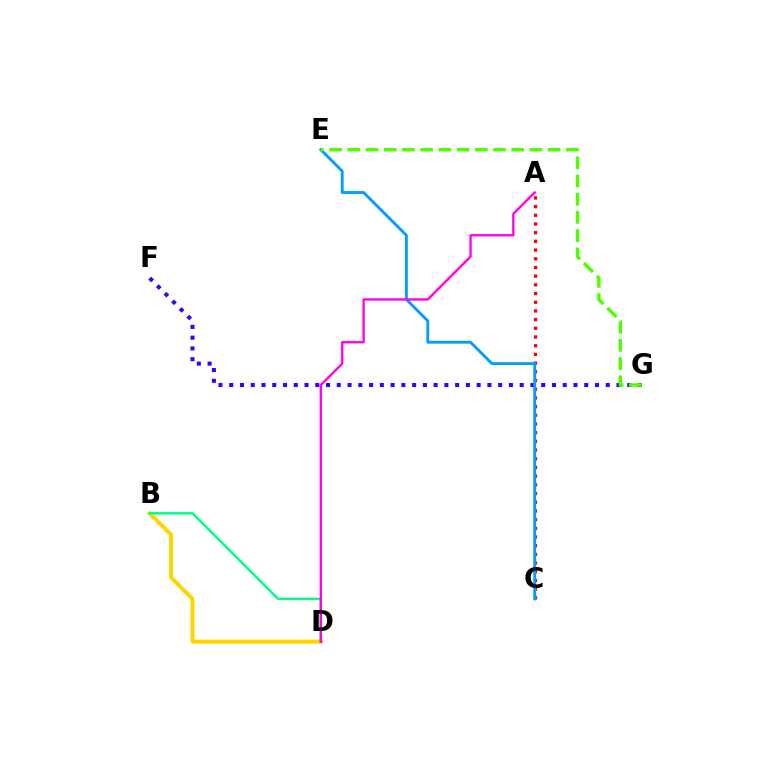{('B', 'D'): [{'color': '#ffd500', 'line_style': 'solid', 'thickness': 2.88}, {'color': '#00ff86', 'line_style': 'solid', 'thickness': 1.78}], ('A', 'C'): [{'color': '#ff0000', 'line_style': 'dotted', 'thickness': 2.36}], ('F', 'G'): [{'color': '#3700ff', 'line_style': 'dotted', 'thickness': 2.92}], ('C', 'E'): [{'color': '#009eff', 'line_style': 'solid', 'thickness': 2.05}], ('E', 'G'): [{'color': '#4fff00', 'line_style': 'dashed', 'thickness': 2.47}], ('A', 'D'): [{'color': '#ff00ed', 'line_style': 'solid', 'thickness': 1.69}]}